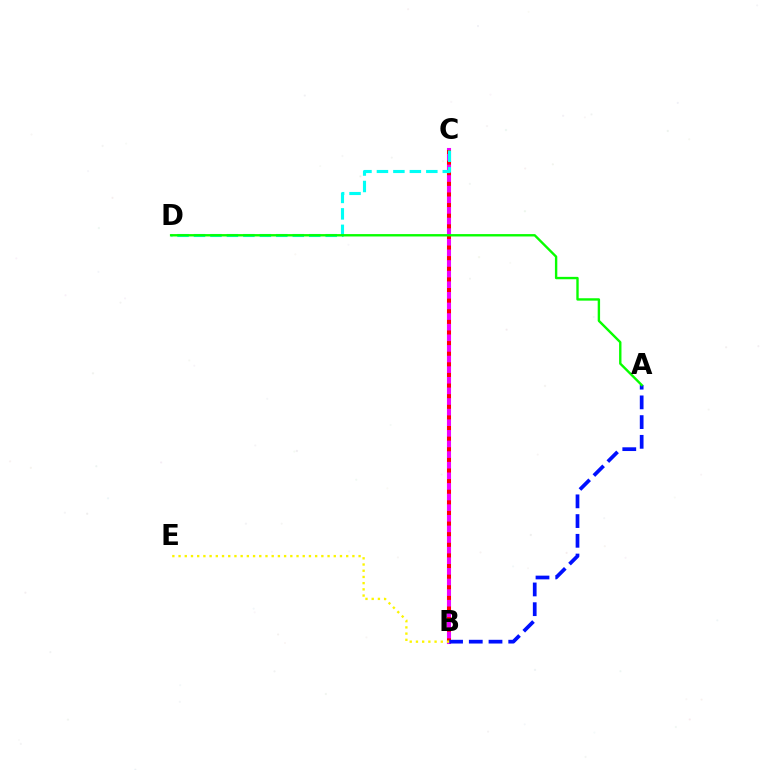{('B', 'C'): [{'color': '#ee00ff', 'line_style': 'solid', 'thickness': 2.93}, {'color': '#ff0000', 'line_style': 'dotted', 'thickness': 2.88}], ('C', 'D'): [{'color': '#00fff6', 'line_style': 'dashed', 'thickness': 2.24}], ('A', 'B'): [{'color': '#0010ff', 'line_style': 'dashed', 'thickness': 2.68}], ('B', 'E'): [{'color': '#fcf500', 'line_style': 'dotted', 'thickness': 1.69}], ('A', 'D'): [{'color': '#08ff00', 'line_style': 'solid', 'thickness': 1.72}]}